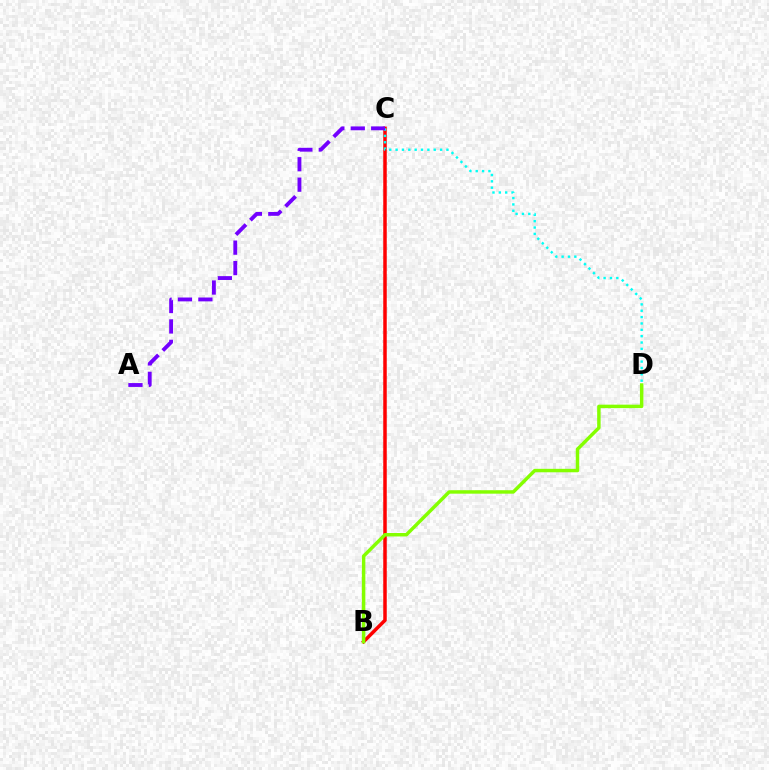{('B', 'C'): [{'color': '#ff0000', 'line_style': 'solid', 'thickness': 2.52}], ('B', 'D'): [{'color': '#84ff00', 'line_style': 'solid', 'thickness': 2.49}], ('C', 'D'): [{'color': '#00fff6', 'line_style': 'dotted', 'thickness': 1.73}], ('A', 'C'): [{'color': '#7200ff', 'line_style': 'dashed', 'thickness': 2.77}]}